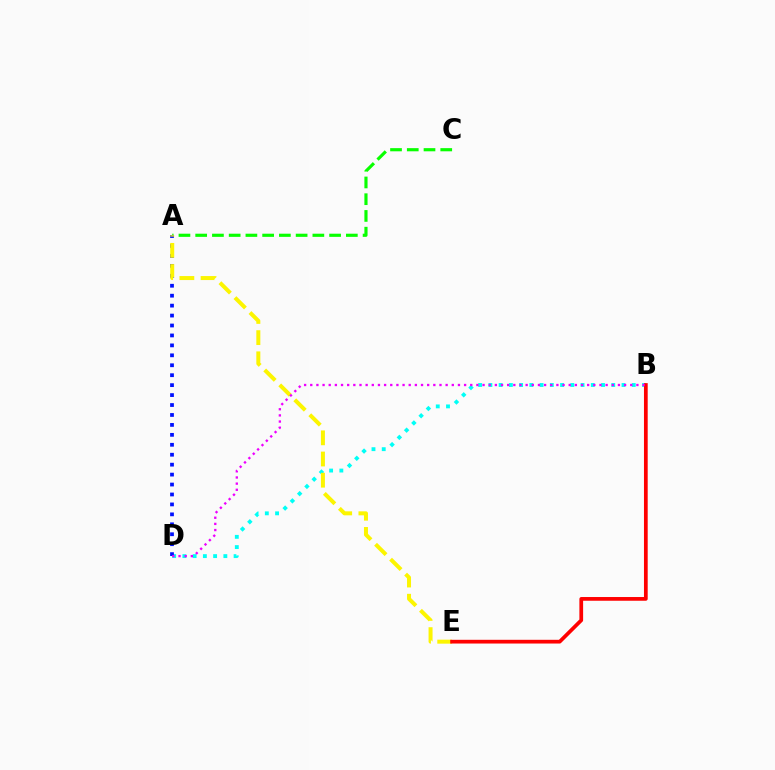{('B', 'D'): [{'color': '#00fff6', 'line_style': 'dotted', 'thickness': 2.78}, {'color': '#ee00ff', 'line_style': 'dotted', 'thickness': 1.67}], ('A', 'C'): [{'color': '#08ff00', 'line_style': 'dashed', 'thickness': 2.27}], ('A', 'D'): [{'color': '#0010ff', 'line_style': 'dotted', 'thickness': 2.7}], ('A', 'E'): [{'color': '#fcf500', 'line_style': 'dashed', 'thickness': 2.88}], ('B', 'E'): [{'color': '#ff0000', 'line_style': 'solid', 'thickness': 2.68}]}